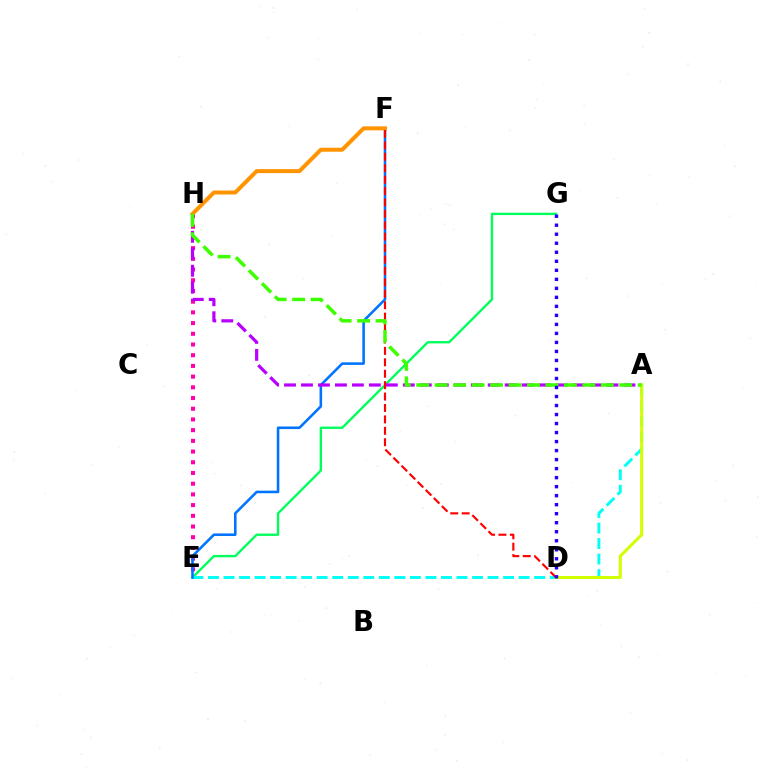{('E', 'H'): [{'color': '#ff00ac', 'line_style': 'dotted', 'thickness': 2.91}], ('E', 'G'): [{'color': '#00ff5c', 'line_style': 'solid', 'thickness': 1.69}], ('A', 'E'): [{'color': '#00fff6', 'line_style': 'dashed', 'thickness': 2.11}], ('E', 'F'): [{'color': '#0074ff', 'line_style': 'solid', 'thickness': 1.85}], ('A', 'H'): [{'color': '#b900ff', 'line_style': 'dashed', 'thickness': 2.31}, {'color': '#3dff00', 'line_style': 'dashed', 'thickness': 2.51}], ('A', 'D'): [{'color': '#d1ff00', 'line_style': 'solid', 'thickness': 2.2}], ('F', 'H'): [{'color': '#ff9400', 'line_style': 'solid', 'thickness': 2.88}], ('D', 'F'): [{'color': '#ff0000', 'line_style': 'dashed', 'thickness': 1.55}], ('D', 'G'): [{'color': '#2500ff', 'line_style': 'dotted', 'thickness': 2.45}]}